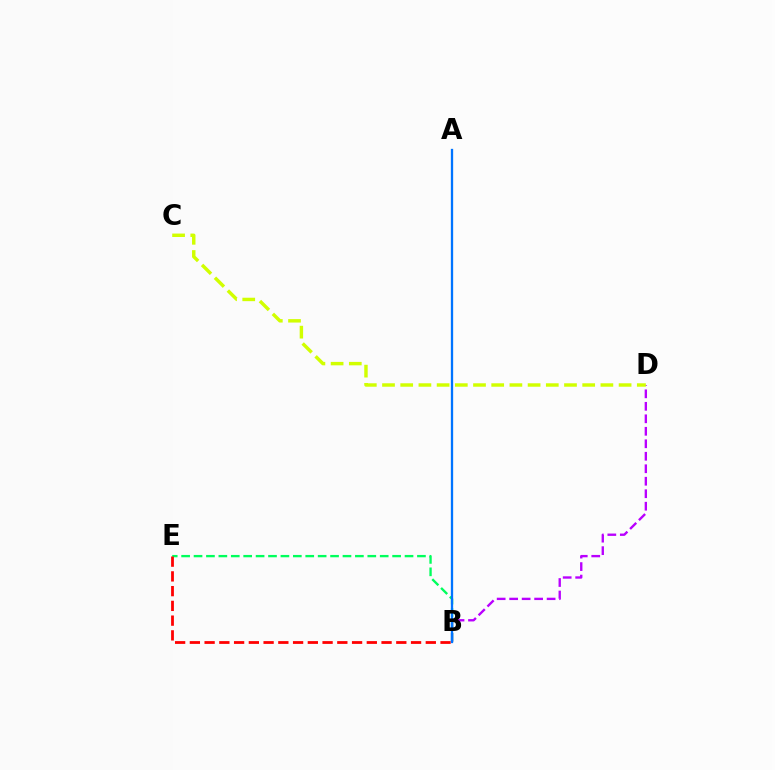{('B', 'D'): [{'color': '#b900ff', 'line_style': 'dashed', 'thickness': 1.7}], ('B', 'E'): [{'color': '#00ff5c', 'line_style': 'dashed', 'thickness': 1.69}, {'color': '#ff0000', 'line_style': 'dashed', 'thickness': 2.0}], ('A', 'B'): [{'color': '#0074ff', 'line_style': 'solid', 'thickness': 1.66}], ('C', 'D'): [{'color': '#d1ff00', 'line_style': 'dashed', 'thickness': 2.47}]}